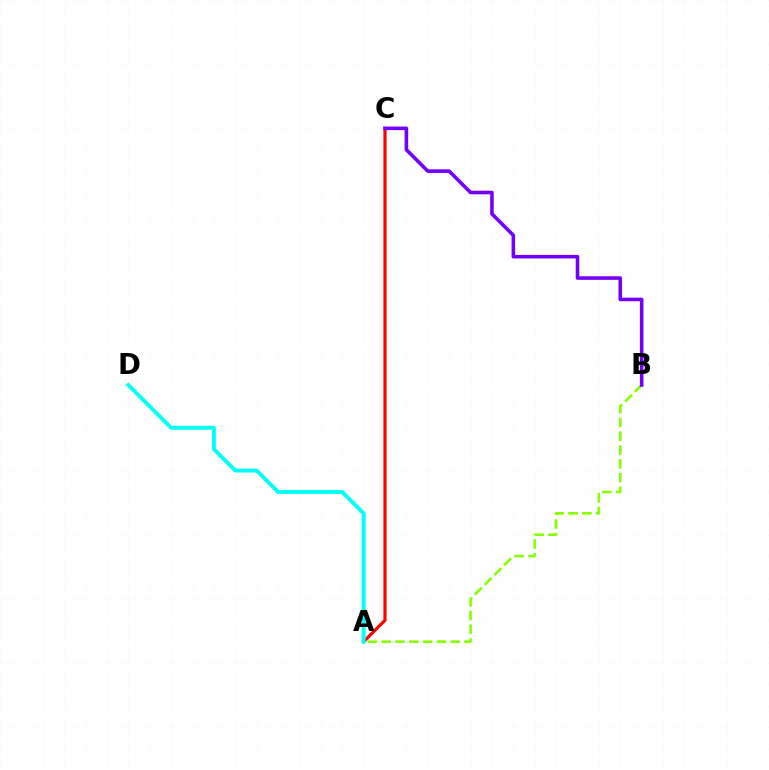{('A', 'C'): [{'color': '#ff0000', 'line_style': 'solid', 'thickness': 2.29}], ('A', 'D'): [{'color': '#00fff6', 'line_style': 'solid', 'thickness': 2.82}], ('A', 'B'): [{'color': '#84ff00', 'line_style': 'dashed', 'thickness': 1.88}], ('B', 'C'): [{'color': '#7200ff', 'line_style': 'solid', 'thickness': 2.58}]}